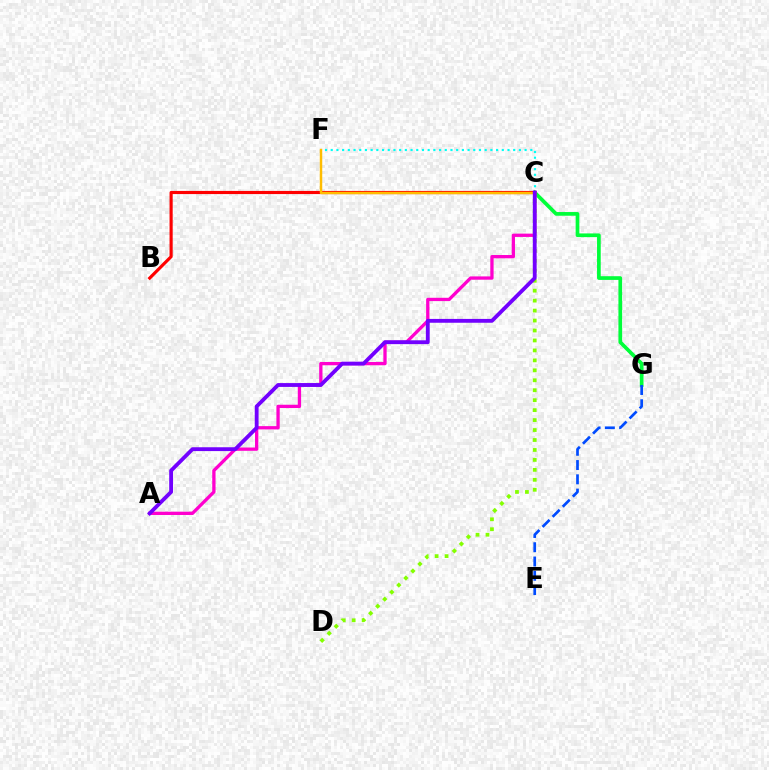{('C', 'F'): [{'color': '#00fff6', 'line_style': 'dotted', 'thickness': 1.55}, {'color': '#ffbd00', 'line_style': 'solid', 'thickness': 1.79}], ('C', 'G'): [{'color': '#00ff39', 'line_style': 'solid', 'thickness': 2.67}], ('A', 'C'): [{'color': '#ff00cf', 'line_style': 'solid', 'thickness': 2.38}, {'color': '#7200ff', 'line_style': 'solid', 'thickness': 2.76}], ('C', 'D'): [{'color': '#84ff00', 'line_style': 'dotted', 'thickness': 2.7}], ('B', 'C'): [{'color': '#ff0000', 'line_style': 'solid', 'thickness': 2.27}], ('E', 'G'): [{'color': '#004bff', 'line_style': 'dashed', 'thickness': 1.94}]}